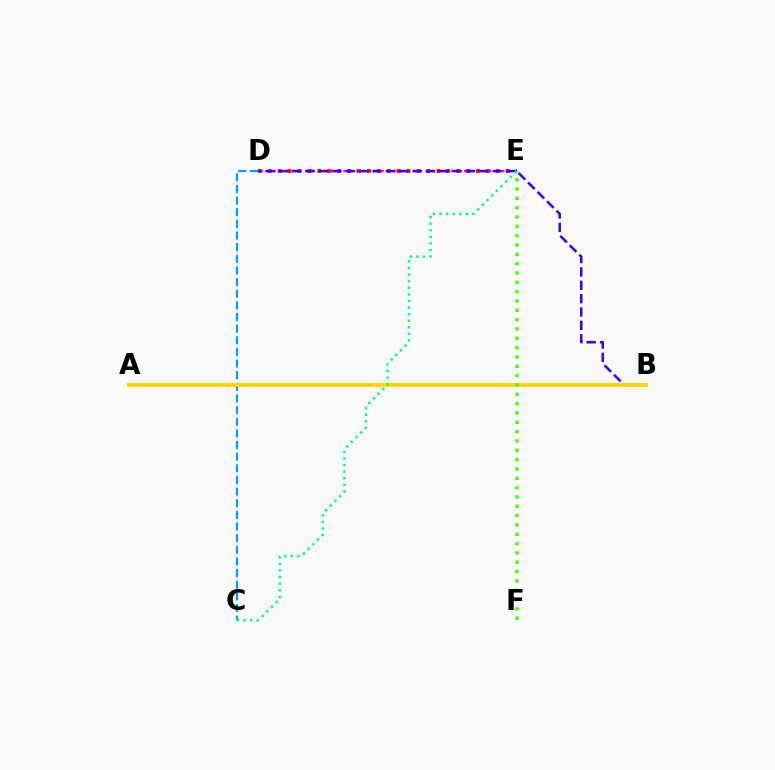{('D', 'E'): [{'color': '#ff00ed', 'line_style': 'dotted', 'thickness': 1.72}, {'color': '#ff0000', 'line_style': 'dotted', 'thickness': 2.69}], ('B', 'D'): [{'color': '#3700ff', 'line_style': 'dashed', 'thickness': 1.82}], ('C', 'D'): [{'color': '#009eff', 'line_style': 'dashed', 'thickness': 1.58}], ('A', 'B'): [{'color': '#ffd500', 'line_style': 'solid', 'thickness': 2.8}], ('E', 'F'): [{'color': '#4fff00', 'line_style': 'dotted', 'thickness': 2.53}], ('C', 'E'): [{'color': '#00ff86', 'line_style': 'dotted', 'thickness': 1.79}]}